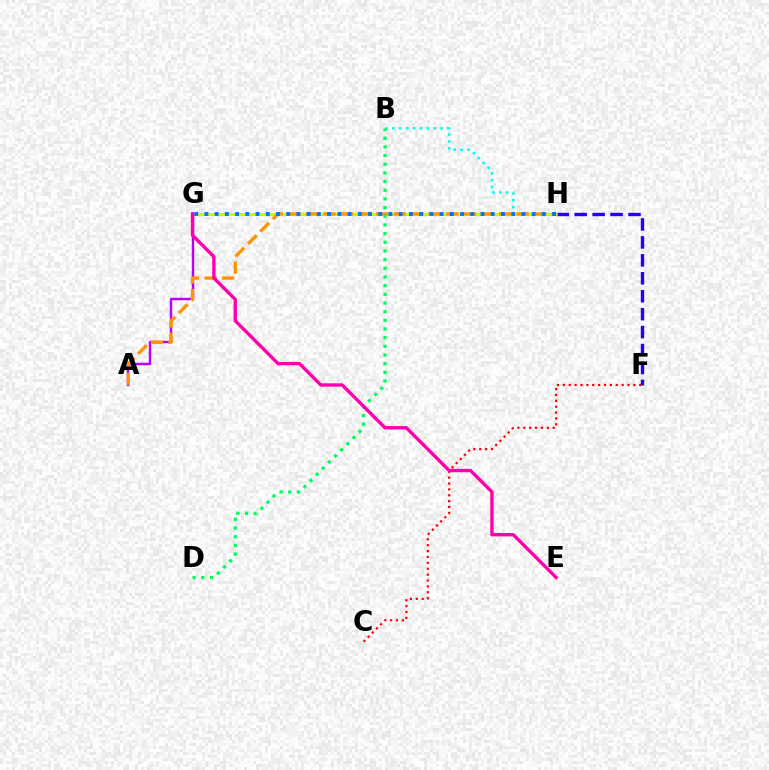{('C', 'F'): [{'color': '#ff0000', 'line_style': 'dotted', 'thickness': 1.6}], ('G', 'H'): [{'color': '#3dff00', 'line_style': 'solid', 'thickness': 2.07}, {'color': '#d1ff00', 'line_style': 'solid', 'thickness': 1.85}, {'color': '#0074ff', 'line_style': 'dotted', 'thickness': 2.78}], ('A', 'G'): [{'color': '#b900ff', 'line_style': 'solid', 'thickness': 1.75}], ('F', 'H'): [{'color': '#2500ff', 'line_style': 'dashed', 'thickness': 2.44}], ('B', 'H'): [{'color': '#00fff6', 'line_style': 'dotted', 'thickness': 1.87}], ('A', 'H'): [{'color': '#ff9400', 'line_style': 'dashed', 'thickness': 2.39}], ('B', 'D'): [{'color': '#00ff5c', 'line_style': 'dotted', 'thickness': 2.36}], ('E', 'G'): [{'color': '#ff00ac', 'line_style': 'solid', 'thickness': 2.42}]}